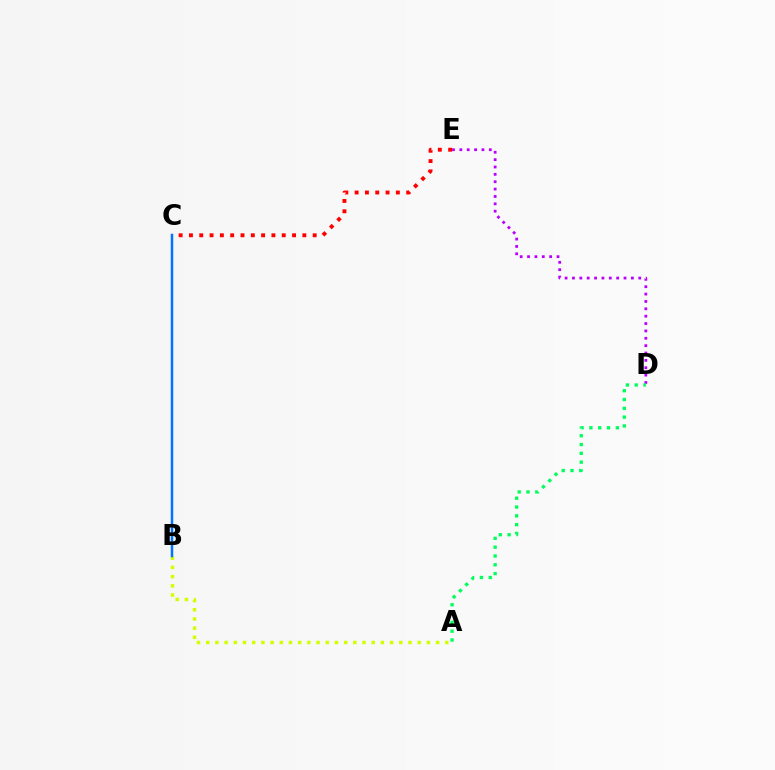{('A', 'B'): [{'color': '#d1ff00', 'line_style': 'dotted', 'thickness': 2.5}], ('B', 'C'): [{'color': '#0074ff', 'line_style': 'solid', 'thickness': 1.8}], ('D', 'E'): [{'color': '#b900ff', 'line_style': 'dotted', 'thickness': 2.0}], ('A', 'D'): [{'color': '#00ff5c', 'line_style': 'dotted', 'thickness': 2.39}], ('C', 'E'): [{'color': '#ff0000', 'line_style': 'dotted', 'thickness': 2.8}]}